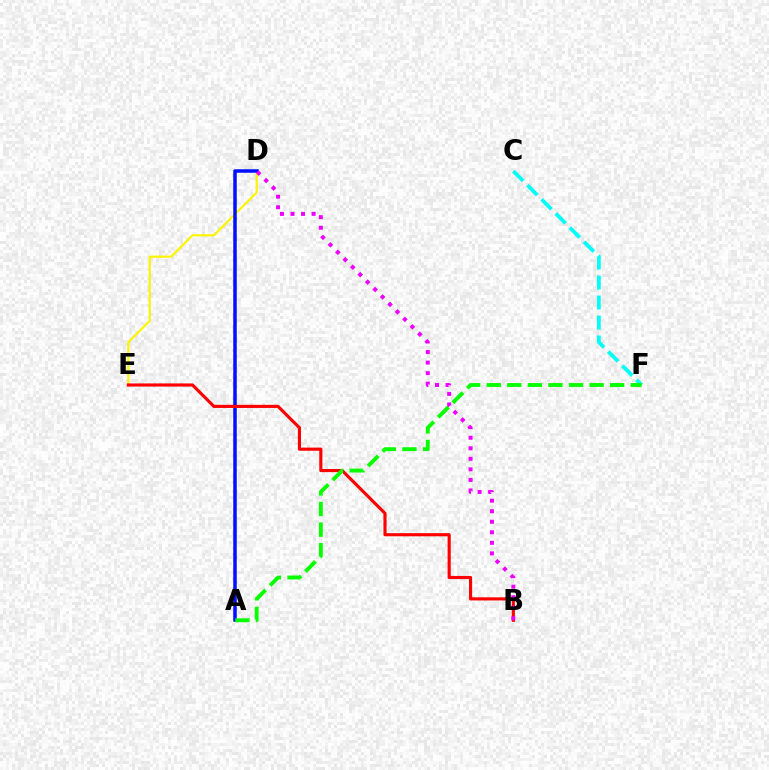{('D', 'E'): [{'color': '#fcf500', 'line_style': 'solid', 'thickness': 1.58}], ('C', 'F'): [{'color': '#00fff6', 'line_style': 'dashed', 'thickness': 2.71}], ('A', 'D'): [{'color': '#0010ff', 'line_style': 'solid', 'thickness': 2.53}], ('B', 'E'): [{'color': '#ff0000', 'line_style': 'solid', 'thickness': 2.25}], ('B', 'D'): [{'color': '#ee00ff', 'line_style': 'dotted', 'thickness': 2.86}], ('A', 'F'): [{'color': '#08ff00', 'line_style': 'dashed', 'thickness': 2.79}]}